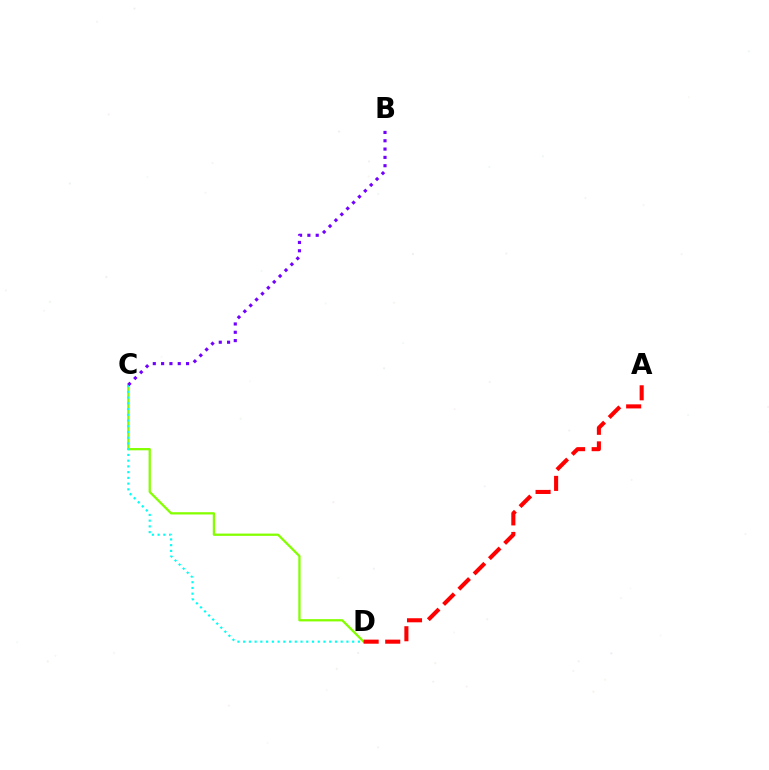{('C', 'D'): [{'color': '#84ff00', 'line_style': 'solid', 'thickness': 1.64}, {'color': '#00fff6', 'line_style': 'dotted', 'thickness': 1.56}], ('A', 'D'): [{'color': '#ff0000', 'line_style': 'dashed', 'thickness': 2.93}], ('B', 'C'): [{'color': '#7200ff', 'line_style': 'dotted', 'thickness': 2.26}]}